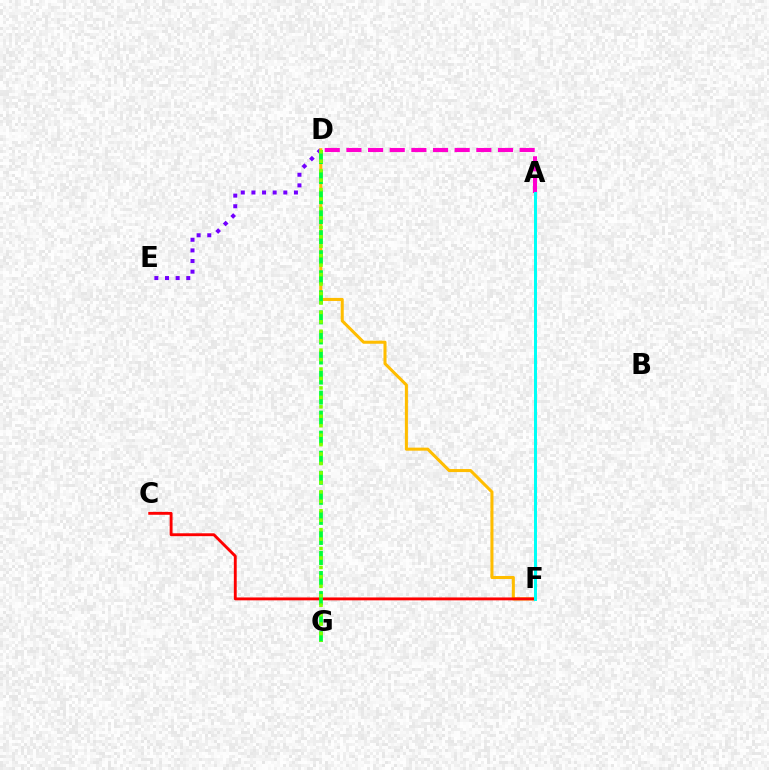{('D', 'E'): [{'color': '#7200ff', 'line_style': 'dotted', 'thickness': 2.89}], ('A', 'F'): [{'color': '#004bff', 'line_style': 'solid', 'thickness': 2.08}, {'color': '#00fff6', 'line_style': 'solid', 'thickness': 2.15}], ('D', 'F'): [{'color': '#ffbd00', 'line_style': 'solid', 'thickness': 2.19}], ('C', 'F'): [{'color': '#ff0000', 'line_style': 'solid', 'thickness': 2.07}], ('A', 'D'): [{'color': '#ff00cf', 'line_style': 'dashed', 'thickness': 2.94}], ('D', 'G'): [{'color': '#00ff39', 'line_style': 'dashed', 'thickness': 2.72}, {'color': '#84ff00', 'line_style': 'dotted', 'thickness': 2.57}]}